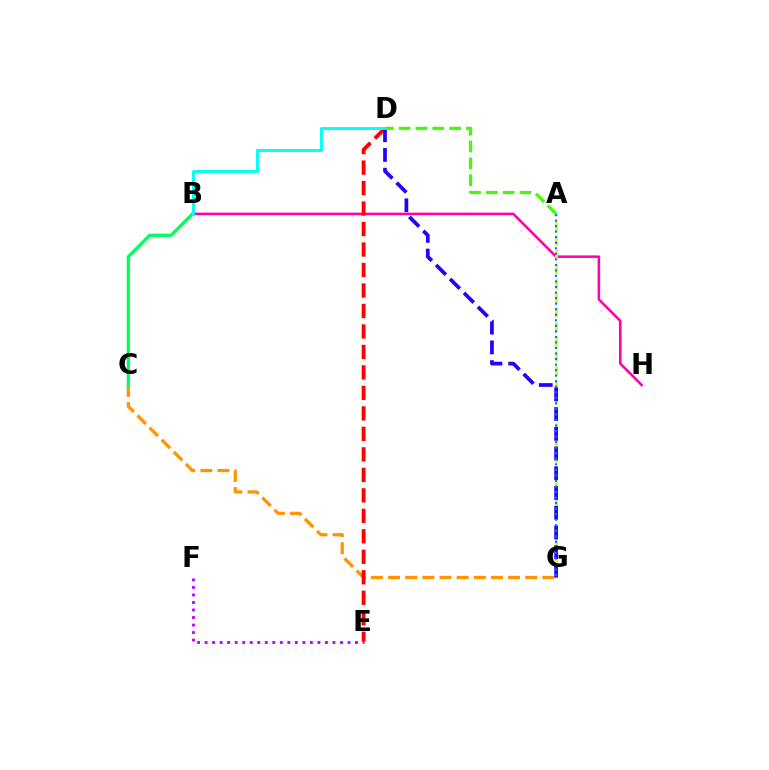{('C', 'G'): [{'color': '#ff9400', 'line_style': 'dashed', 'thickness': 2.33}], ('B', 'H'): [{'color': '#ff00ac', 'line_style': 'solid', 'thickness': 1.84}], ('B', 'C'): [{'color': '#00ff5c', 'line_style': 'solid', 'thickness': 2.35}], ('D', 'E'): [{'color': '#ff0000', 'line_style': 'dashed', 'thickness': 2.78}], ('A', 'G'): [{'color': '#d1ff00', 'line_style': 'dashed', 'thickness': 1.97}, {'color': '#0074ff', 'line_style': 'dotted', 'thickness': 1.5}], ('D', 'G'): [{'color': '#2500ff', 'line_style': 'dashed', 'thickness': 2.68}], ('E', 'F'): [{'color': '#b900ff', 'line_style': 'dotted', 'thickness': 2.04}], ('B', 'D'): [{'color': '#00fff6', 'line_style': 'solid', 'thickness': 2.07}], ('A', 'D'): [{'color': '#3dff00', 'line_style': 'dashed', 'thickness': 2.28}]}